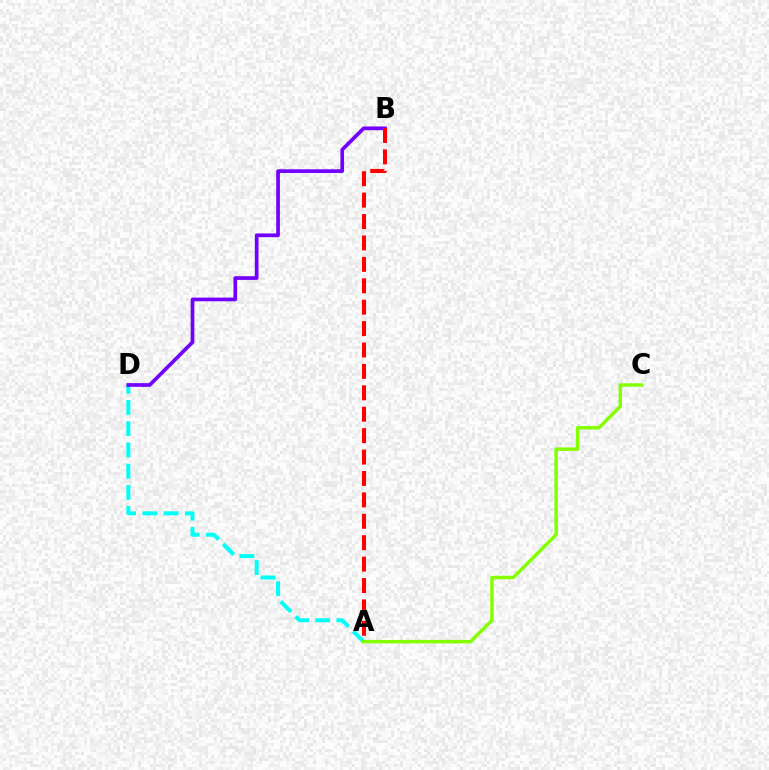{('A', 'D'): [{'color': '#00fff6', 'line_style': 'dashed', 'thickness': 2.88}], ('B', 'D'): [{'color': '#7200ff', 'line_style': 'solid', 'thickness': 2.66}], ('A', 'C'): [{'color': '#84ff00', 'line_style': 'solid', 'thickness': 2.48}], ('A', 'B'): [{'color': '#ff0000', 'line_style': 'dashed', 'thickness': 2.91}]}